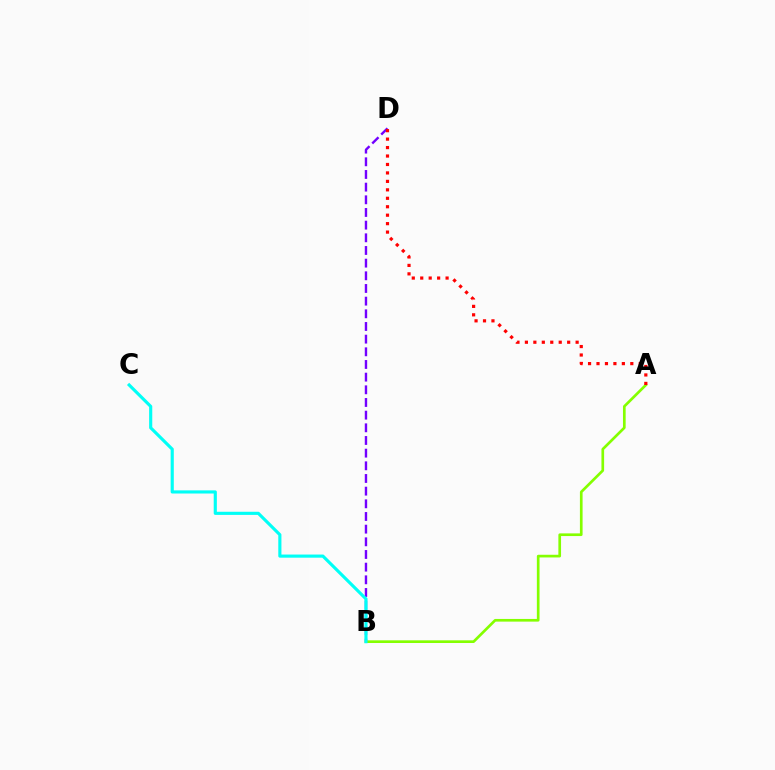{('B', 'D'): [{'color': '#7200ff', 'line_style': 'dashed', 'thickness': 1.72}], ('A', 'B'): [{'color': '#84ff00', 'line_style': 'solid', 'thickness': 1.93}], ('B', 'C'): [{'color': '#00fff6', 'line_style': 'solid', 'thickness': 2.26}], ('A', 'D'): [{'color': '#ff0000', 'line_style': 'dotted', 'thickness': 2.3}]}